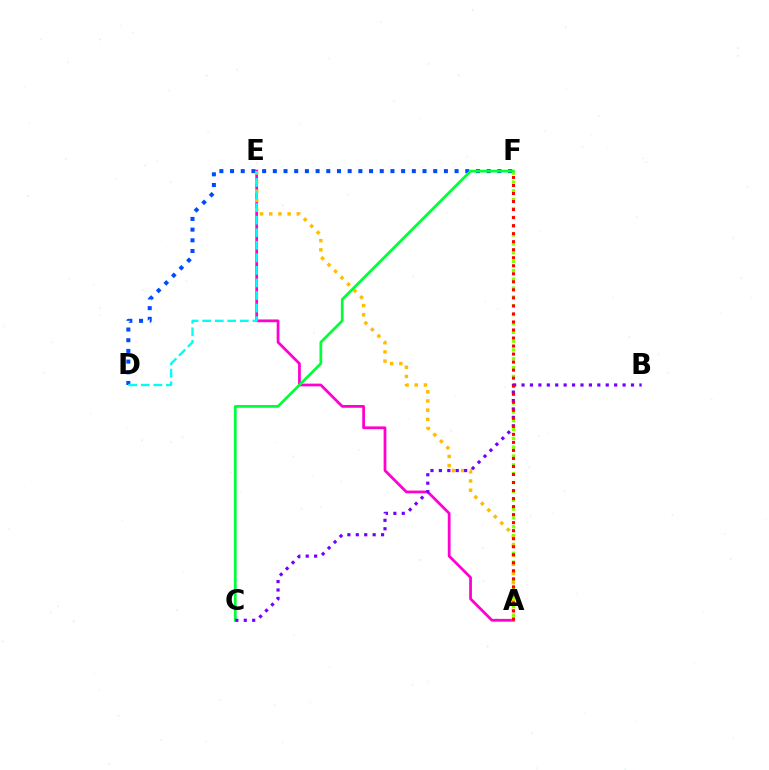{('A', 'E'): [{'color': '#ff00cf', 'line_style': 'solid', 'thickness': 1.99}, {'color': '#ffbd00', 'line_style': 'dotted', 'thickness': 2.5}], ('D', 'F'): [{'color': '#004bff', 'line_style': 'dotted', 'thickness': 2.91}], ('A', 'F'): [{'color': '#84ff00', 'line_style': 'dotted', 'thickness': 2.4}, {'color': '#ff0000', 'line_style': 'dotted', 'thickness': 2.18}], ('C', 'F'): [{'color': '#00ff39', 'line_style': 'solid', 'thickness': 1.98}], ('B', 'C'): [{'color': '#7200ff', 'line_style': 'dotted', 'thickness': 2.29}], ('D', 'E'): [{'color': '#00fff6', 'line_style': 'dashed', 'thickness': 1.71}]}